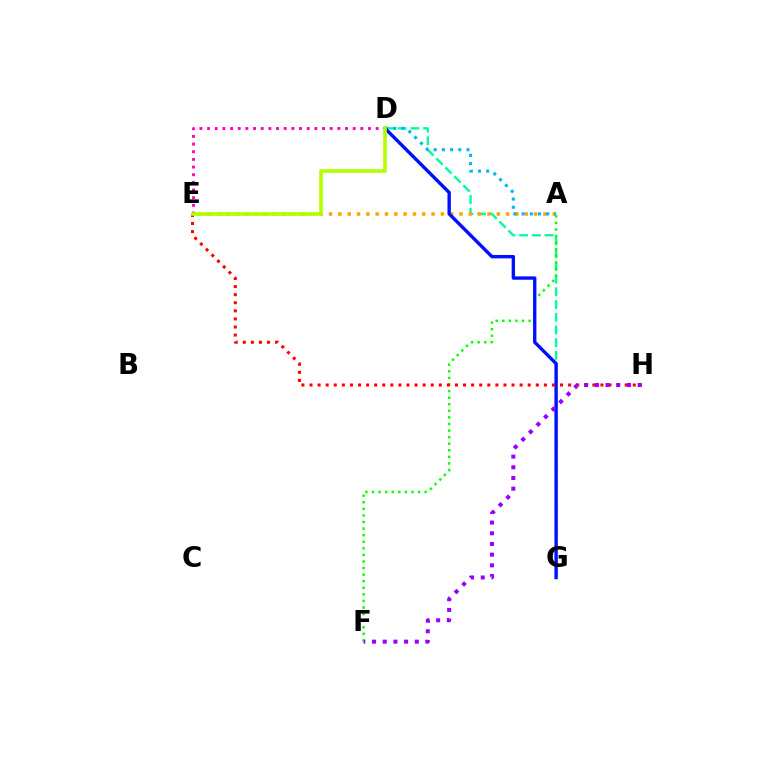{('D', 'G'): [{'color': '#00ff9d', 'line_style': 'dashed', 'thickness': 1.73}, {'color': '#0010ff', 'line_style': 'solid', 'thickness': 2.43}], ('A', 'F'): [{'color': '#08ff00', 'line_style': 'dotted', 'thickness': 1.79}], ('D', 'E'): [{'color': '#ff00bd', 'line_style': 'dotted', 'thickness': 2.08}, {'color': '#b3ff00', 'line_style': 'solid', 'thickness': 2.62}], ('A', 'E'): [{'color': '#ffa500', 'line_style': 'dotted', 'thickness': 2.53}], ('A', 'D'): [{'color': '#00b5ff', 'line_style': 'dotted', 'thickness': 2.23}], ('E', 'H'): [{'color': '#ff0000', 'line_style': 'dotted', 'thickness': 2.2}], ('F', 'H'): [{'color': '#9b00ff', 'line_style': 'dotted', 'thickness': 2.9}]}